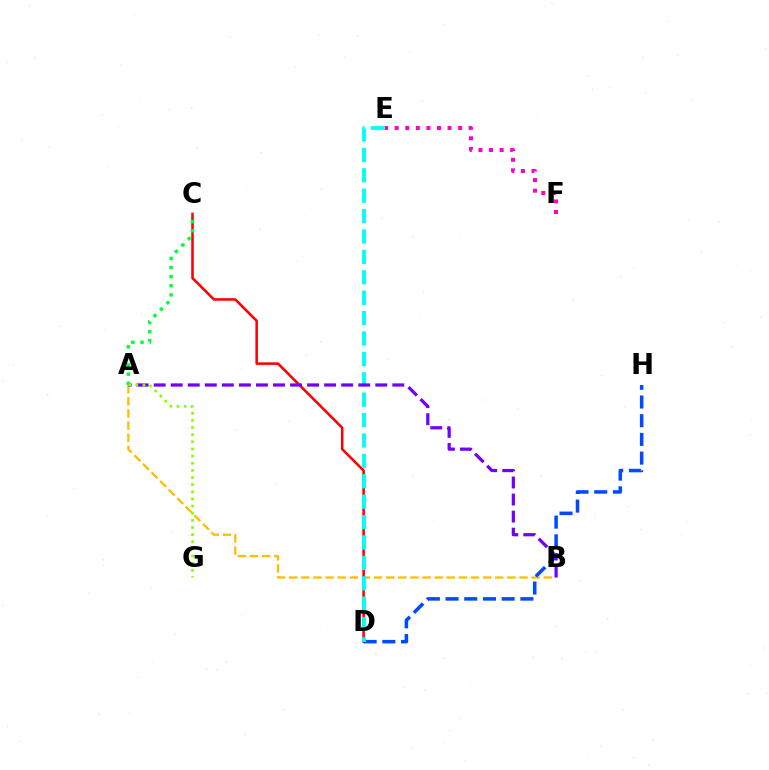{('A', 'B'): [{'color': '#ffbd00', 'line_style': 'dashed', 'thickness': 1.65}, {'color': '#7200ff', 'line_style': 'dashed', 'thickness': 2.32}], ('C', 'D'): [{'color': '#ff0000', 'line_style': 'solid', 'thickness': 1.83}], ('D', 'H'): [{'color': '#004bff', 'line_style': 'dashed', 'thickness': 2.54}], ('E', 'F'): [{'color': '#ff00cf', 'line_style': 'dotted', 'thickness': 2.87}], ('D', 'E'): [{'color': '#00fff6', 'line_style': 'dashed', 'thickness': 2.77}], ('A', 'C'): [{'color': '#00ff39', 'line_style': 'dotted', 'thickness': 2.48}], ('A', 'G'): [{'color': '#84ff00', 'line_style': 'dotted', 'thickness': 1.94}]}